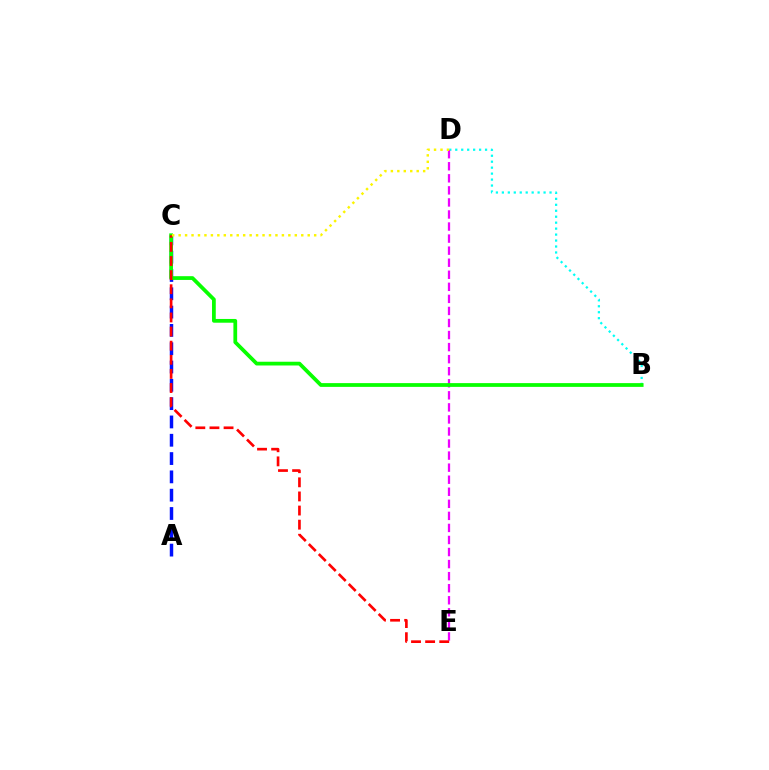{('B', 'D'): [{'color': '#00fff6', 'line_style': 'dotted', 'thickness': 1.62}], ('A', 'C'): [{'color': '#0010ff', 'line_style': 'dashed', 'thickness': 2.49}], ('D', 'E'): [{'color': '#ee00ff', 'line_style': 'dashed', 'thickness': 1.64}], ('B', 'C'): [{'color': '#08ff00', 'line_style': 'solid', 'thickness': 2.7}], ('C', 'E'): [{'color': '#ff0000', 'line_style': 'dashed', 'thickness': 1.92}], ('C', 'D'): [{'color': '#fcf500', 'line_style': 'dotted', 'thickness': 1.75}]}